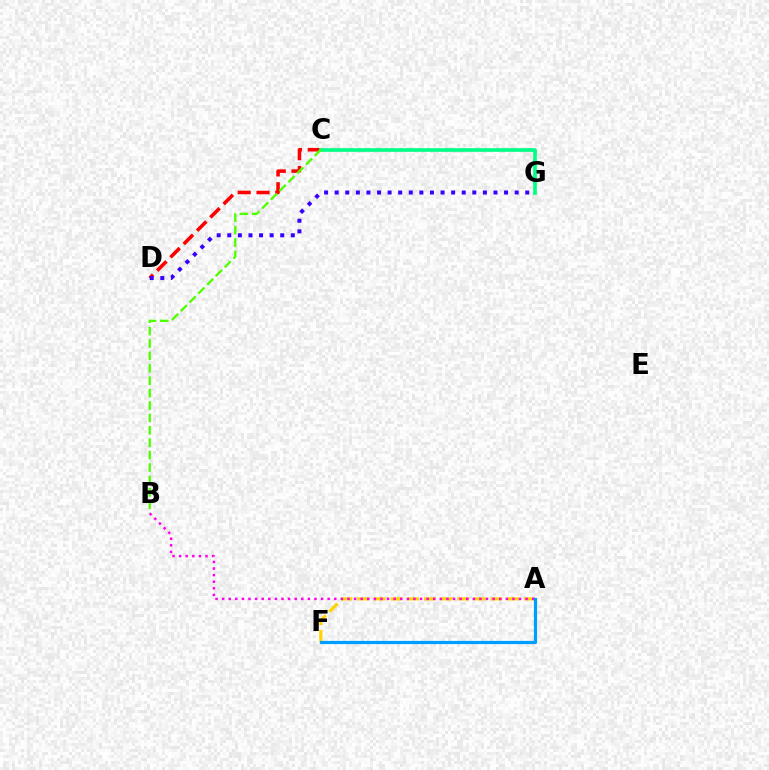{('C', 'D'): [{'color': '#ff0000', 'line_style': 'dashed', 'thickness': 2.56}], ('C', 'G'): [{'color': '#00ff86', 'line_style': 'solid', 'thickness': 2.65}], ('D', 'G'): [{'color': '#3700ff', 'line_style': 'dotted', 'thickness': 2.88}], ('A', 'F'): [{'color': '#ffd500', 'line_style': 'dashed', 'thickness': 2.27}, {'color': '#009eff', 'line_style': 'solid', 'thickness': 2.3}], ('B', 'C'): [{'color': '#4fff00', 'line_style': 'dashed', 'thickness': 1.69}], ('A', 'B'): [{'color': '#ff00ed', 'line_style': 'dotted', 'thickness': 1.79}]}